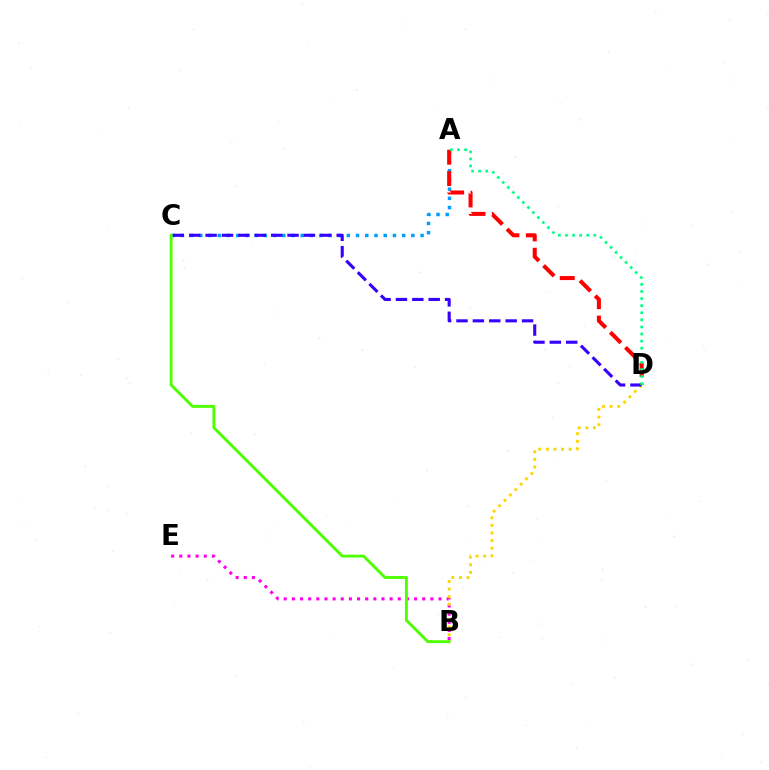{('B', 'E'): [{'color': '#ff00ed', 'line_style': 'dotted', 'thickness': 2.21}], ('B', 'D'): [{'color': '#ffd500', 'line_style': 'dotted', 'thickness': 2.07}], ('A', 'C'): [{'color': '#009eff', 'line_style': 'dotted', 'thickness': 2.51}], ('C', 'D'): [{'color': '#3700ff', 'line_style': 'dashed', 'thickness': 2.23}], ('A', 'D'): [{'color': '#ff0000', 'line_style': 'dashed', 'thickness': 2.91}, {'color': '#00ff86', 'line_style': 'dotted', 'thickness': 1.93}], ('B', 'C'): [{'color': '#4fff00', 'line_style': 'solid', 'thickness': 2.09}]}